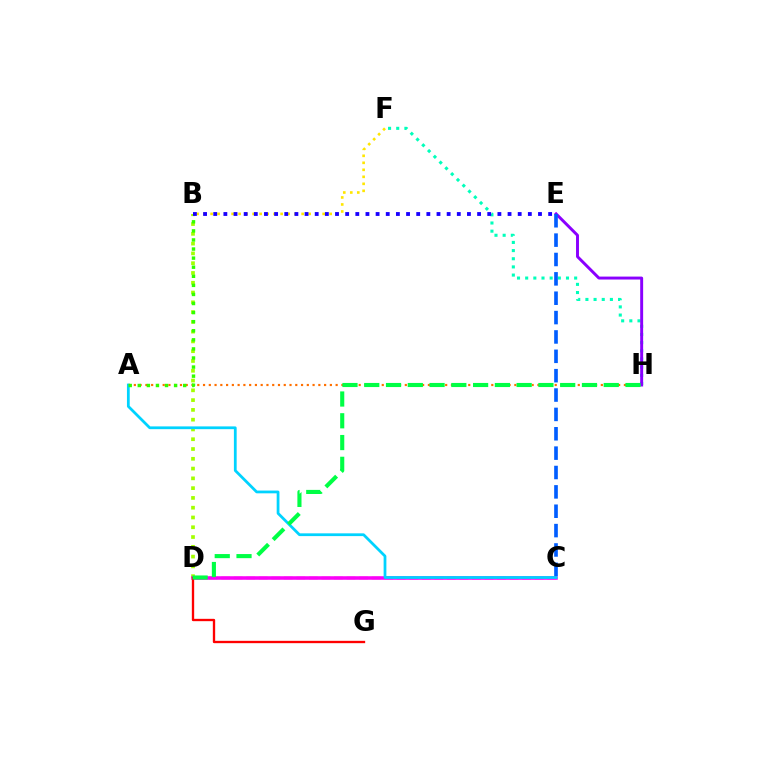{('C', 'D'): [{'color': '#ff0088', 'line_style': 'dashed', 'thickness': 1.7}, {'color': '#fa00f9', 'line_style': 'solid', 'thickness': 2.55}], ('F', 'H'): [{'color': '#00ffbb', 'line_style': 'dotted', 'thickness': 2.22}], ('A', 'H'): [{'color': '#ff7000', 'line_style': 'dotted', 'thickness': 1.57}], ('E', 'H'): [{'color': '#8a00ff', 'line_style': 'solid', 'thickness': 2.11}], ('B', 'F'): [{'color': '#ffe600', 'line_style': 'dotted', 'thickness': 1.9}], ('B', 'D'): [{'color': '#a2ff00', 'line_style': 'dotted', 'thickness': 2.66}], ('A', 'C'): [{'color': '#00d3ff', 'line_style': 'solid', 'thickness': 1.99}], ('B', 'E'): [{'color': '#1900ff', 'line_style': 'dotted', 'thickness': 2.76}], ('A', 'B'): [{'color': '#31ff00', 'line_style': 'dotted', 'thickness': 2.47}], ('C', 'E'): [{'color': '#005dff', 'line_style': 'dashed', 'thickness': 2.63}], ('D', 'G'): [{'color': '#ff0000', 'line_style': 'solid', 'thickness': 1.68}], ('D', 'H'): [{'color': '#00ff45', 'line_style': 'dashed', 'thickness': 2.96}]}